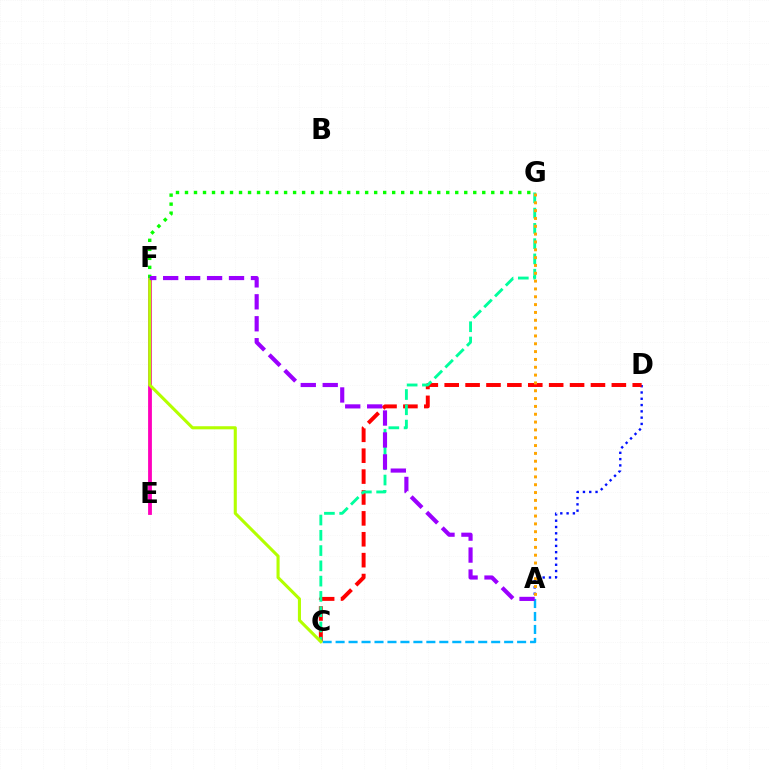{('A', 'D'): [{'color': '#0010ff', 'line_style': 'dotted', 'thickness': 1.71}], ('E', 'F'): [{'color': '#ff00bd', 'line_style': 'solid', 'thickness': 2.75}], ('C', 'D'): [{'color': '#ff0000', 'line_style': 'dashed', 'thickness': 2.84}], ('C', 'G'): [{'color': '#00ff9d', 'line_style': 'dashed', 'thickness': 2.07}], ('A', 'C'): [{'color': '#00b5ff', 'line_style': 'dashed', 'thickness': 1.76}], ('C', 'F'): [{'color': '#b3ff00', 'line_style': 'solid', 'thickness': 2.22}], ('A', 'G'): [{'color': '#ffa500', 'line_style': 'dotted', 'thickness': 2.13}], ('F', 'G'): [{'color': '#08ff00', 'line_style': 'dotted', 'thickness': 2.45}], ('A', 'F'): [{'color': '#9b00ff', 'line_style': 'dashed', 'thickness': 2.98}]}